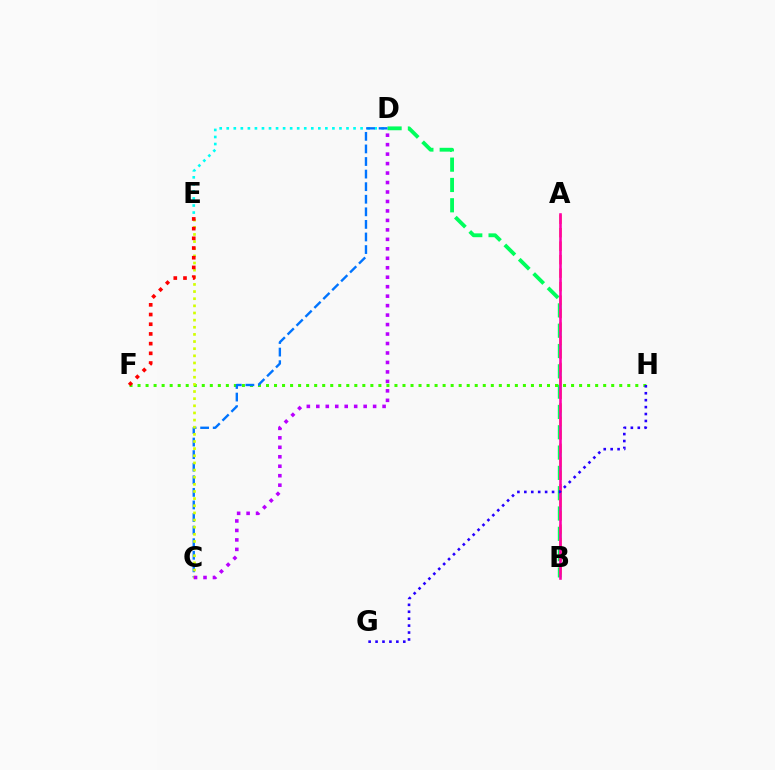{('F', 'H'): [{'color': '#3dff00', 'line_style': 'dotted', 'thickness': 2.18}], ('D', 'E'): [{'color': '#00fff6', 'line_style': 'dotted', 'thickness': 1.91}], ('B', 'D'): [{'color': '#00ff5c', 'line_style': 'dashed', 'thickness': 2.76}], ('A', 'B'): [{'color': '#ff9400', 'line_style': 'dashed', 'thickness': 1.83}, {'color': '#ff00ac', 'line_style': 'solid', 'thickness': 1.87}], ('C', 'D'): [{'color': '#0074ff', 'line_style': 'dashed', 'thickness': 1.71}, {'color': '#b900ff', 'line_style': 'dotted', 'thickness': 2.57}], ('C', 'E'): [{'color': '#d1ff00', 'line_style': 'dotted', 'thickness': 1.94}], ('E', 'F'): [{'color': '#ff0000', 'line_style': 'dotted', 'thickness': 2.64}], ('G', 'H'): [{'color': '#2500ff', 'line_style': 'dotted', 'thickness': 1.88}]}